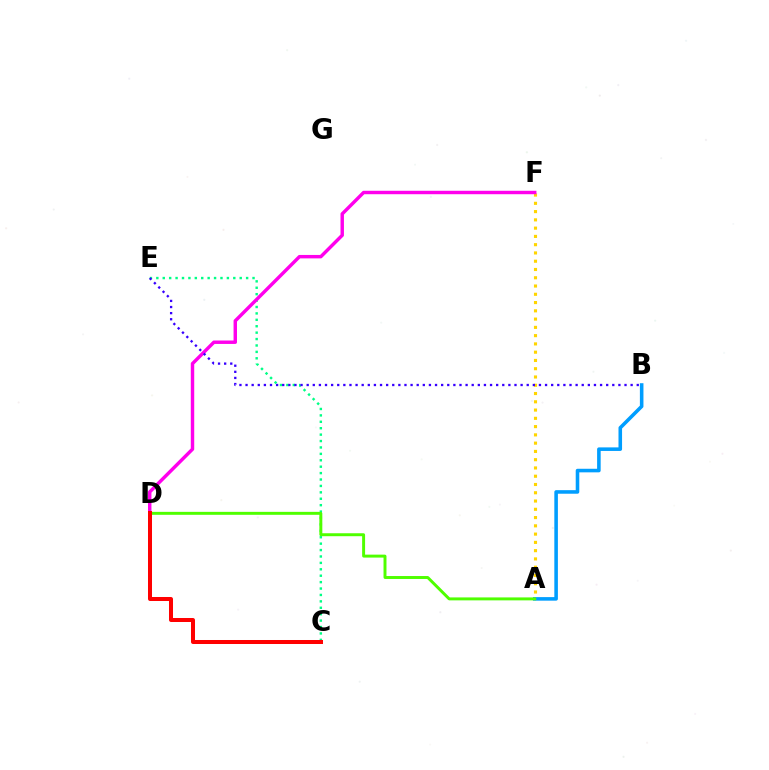{('A', 'F'): [{'color': '#ffd500', 'line_style': 'dotted', 'thickness': 2.25}], ('A', 'B'): [{'color': '#009eff', 'line_style': 'solid', 'thickness': 2.57}], ('C', 'E'): [{'color': '#00ff86', 'line_style': 'dotted', 'thickness': 1.74}], ('D', 'F'): [{'color': '#ff00ed', 'line_style': 'solid', 'thickness': 2.48}], ('A', 'D'): [{'color': '#4fff00', 'line_style': 'solid', 'thickness': 2.13}], ('C', 'D'): [{'color': '#ff0000', 'line_style': 'solid', 'thickness': 2.89}], ('B', 'E'): [{'color': '#3700ff', 'line_style': 'dotted', 'thickness': 1.66}]}